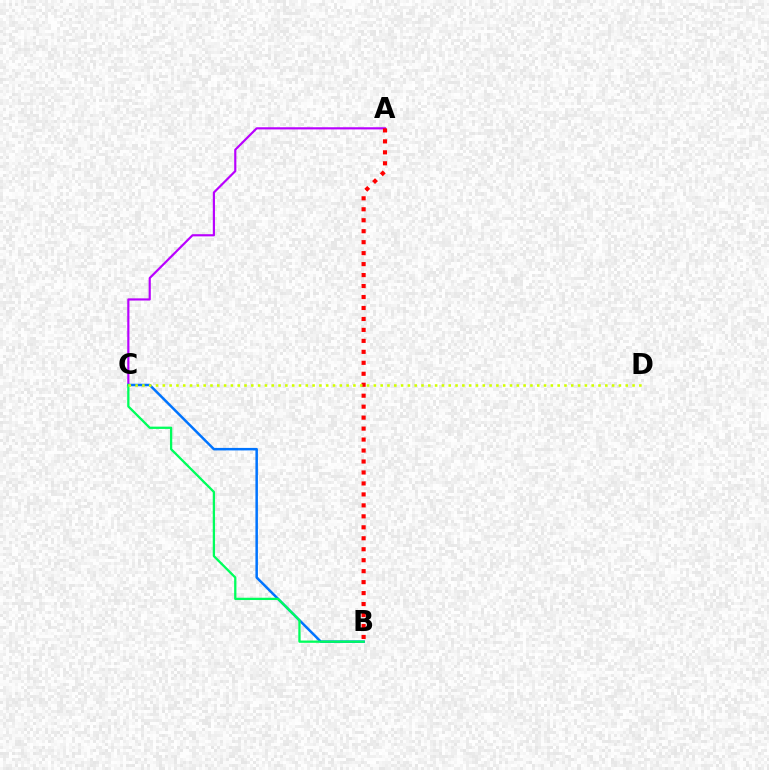{('A', 'C'): [{'color': '#b900ff', 'line_style': 'solid', 'thickness': 1.56}], ('A', 'B'): [{'color': '#ff0000', 'line_style': 'dotted', 'thickness': 2.98}], ('B', 'C'): [{'color': '#0074ff', 'line_style': 'solid', 'thickness': 1.8}, {'color': '#00ff5c', 'line_style': 'solid', 'thickness': 1.64}], ('C', 'D'): [{'color': '#d1ff00', 'line_style': 'dotted', 'thickness': 1.85}]}